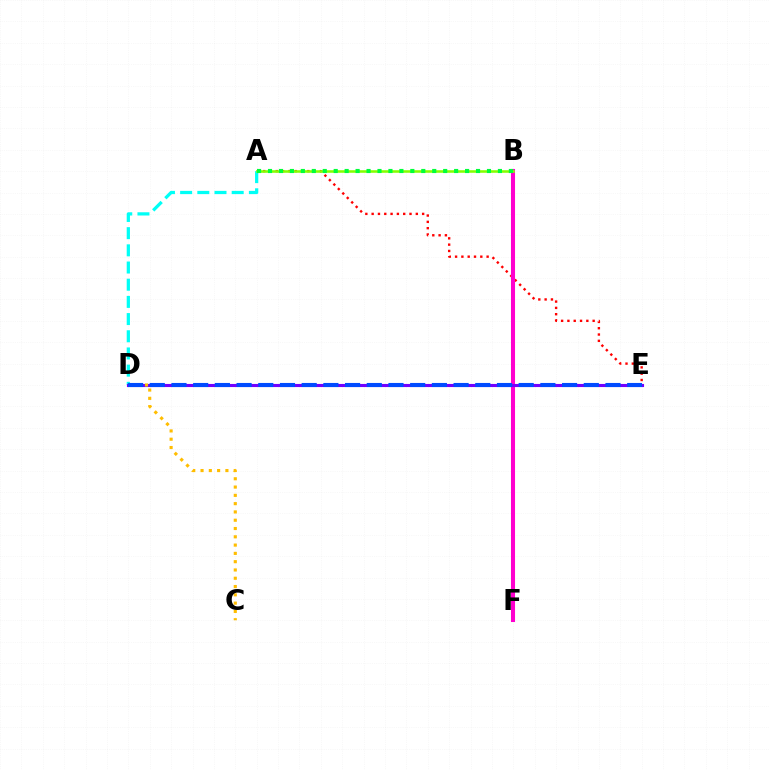{('A', 'E'): [{'color': '#ff0000', 'line_style': 'dotted', 'thickness': 1.71}], ('B', 'F'): [{'color': '#ff00cf', 'line_style': 'solid', 'thickness': 2.92}], ('A', 'D'): [{'color': '#00fff6', 'line_style': 'dashed', 'thickness': 2.33}], ('A', 'B'): [{'color': '#84ff00', 'line_style': 'solid', 'thickness': 1.84}, {'color': '#00ff39', 'line_style': 'dotted', 'thickness': 2.97}], ('D', 'E'): [{'color': '#7200ff', 'line_style': 'solid', 'thickness': 2.23}, {'color': '#004bff', 'line_style': 'dashed', 'thickness': 2.95}], ('C', 'D'): [{'color': '#ffbd00', 'line_style': 'dotted', 'thickness': 2.25}]}